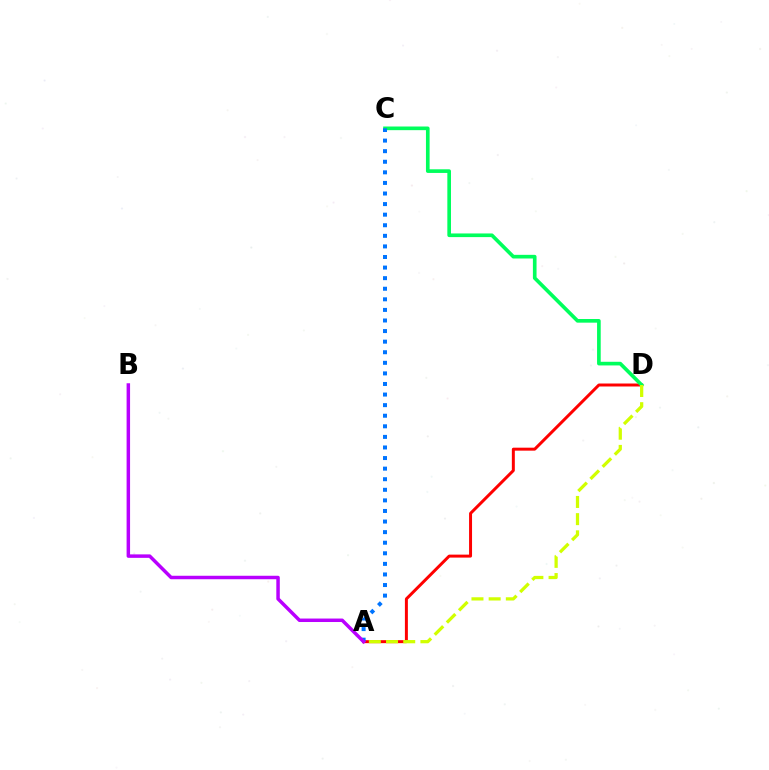{('A', 'D'): [{'color': '#ff0000', 'line_style': 'solid', 'thickness': 2.14}, {'color': '#d1ff00', 'line_style': 'dashed', 'thickness': 2.34}], ('C', 'D'): [{'color': '#00ff5c', 'line_style': 'solid', 'thickness': 2.63}], ('A', 'C'): [{'color': '#0074ff', 'line_style': 'dotted', 'thickness': 2.88}], ('A', 'B'): [{'color': '#b900ff', 'line_style': 'solid', 'thickness': 2.5}]}